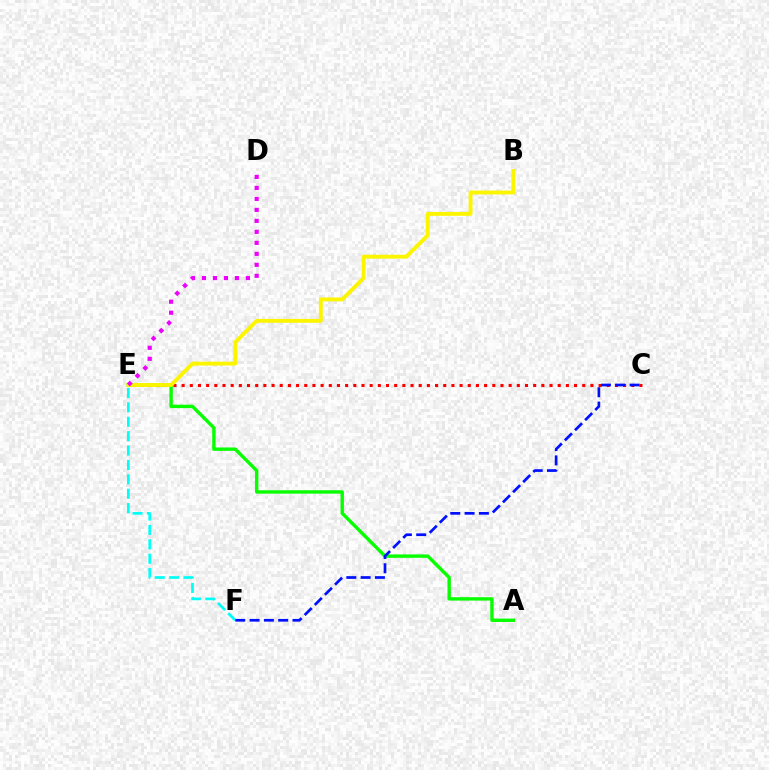{('A', 'E'): [{'color': '#08ff00', 'line_style': 'solid', 'thickness': 2.44}], ('C', 'E'): [{'color': '#ff0000', 'line_style': 'dotted', 'thickness': 2.22}], ('E', 'F'): [{'color': '#00fff6', 'line_style': 'dashed', 'thickness': 1.96}], ('C', 'F'): [{'color': '#0010ff', 'line_style': 'dashed', 'thickness': 1.94}], ('B', 'E'): [{'color': '#fcf500', 'line_style': 'solid', 'thickness': 2.8}], ('D', 'E'): [{'color': '#ee00ff', 'line_style': 'dotted', 'thickness': 2.99}]}